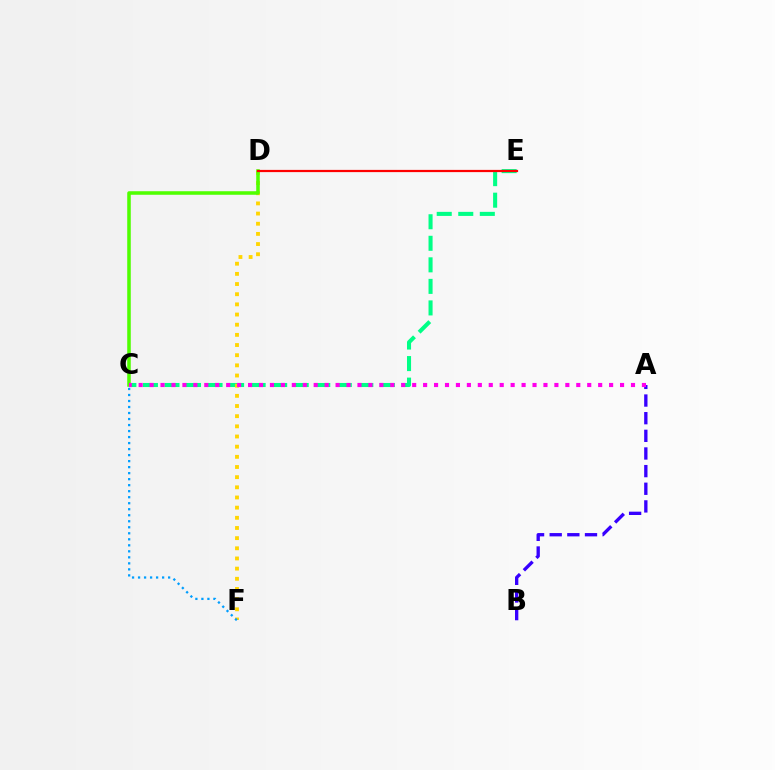{('C', 'E'): [{'color': '#00ff86', 'line_style': 'dashed', 'thickness': 2.93}], ('A', 'B'): [{'color': '#3700ff', 'line_style': 'dashed', 'thickness': 2.4}], ('D', 'F'): [{'color': '#ffd500', 'line_style': 'dotted', 'thickness': 2.76}], ('C', 'D'): [{'color': '#4fff00', 'line_style': 'solid', 'thickness': 2.55}], ('C', 'F'): [{'color': '#009eff', 'line_style': 'dotted', 'thickness': 1.63}], ('A', 'C'): [{'color': '#ff00ed', 'line_style': 'dotted', 'thickness': 2.97}], ('D', 'E'): [{'color': '#ff0000', 'line_style': 'solid', 'thickness': 1.59}]}